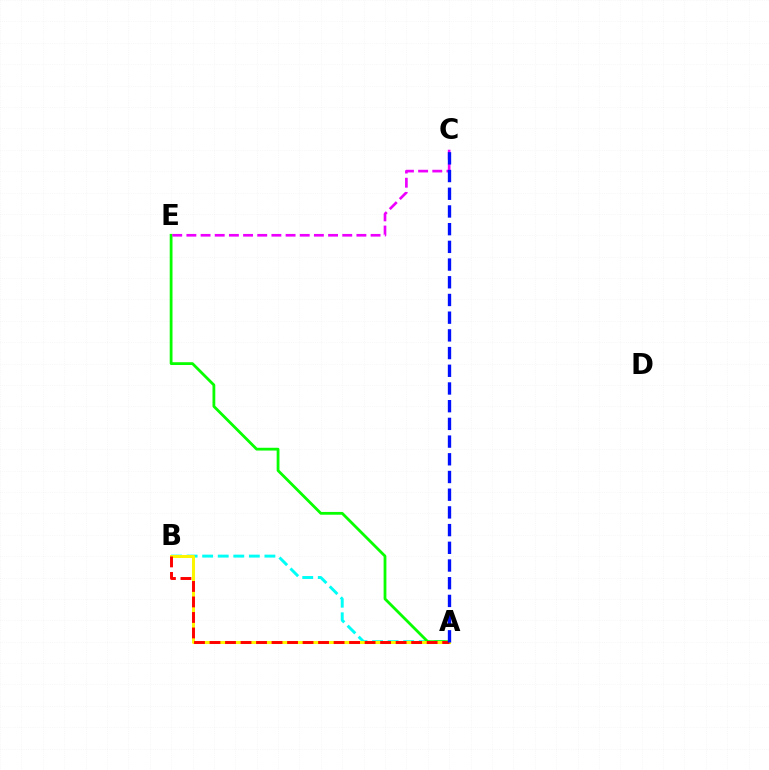{('A', 'B'): [{'color': '#00fff6', 'line_style': 'dashed', 'thickness': 2.11}, {'color': '#fcf500', 'line_style': 'solid', 'thickness': 2.19}, {'color': '#ff0000', 'line_style': 'dashed', 'thickness': 2.11}], ('A', 'E'): [{'color': '#08ff00', 'line_style': 'solid', 'thickness': 2.01}], ('C', 'E'): [{'color': '#ee00ff', 'line_style': 'dashed', 'thickness': 1.92}], ('A', 'C'): [{'color': '#0010ff', 'line_style': 'dashed', 'thickness': 2.4}]}